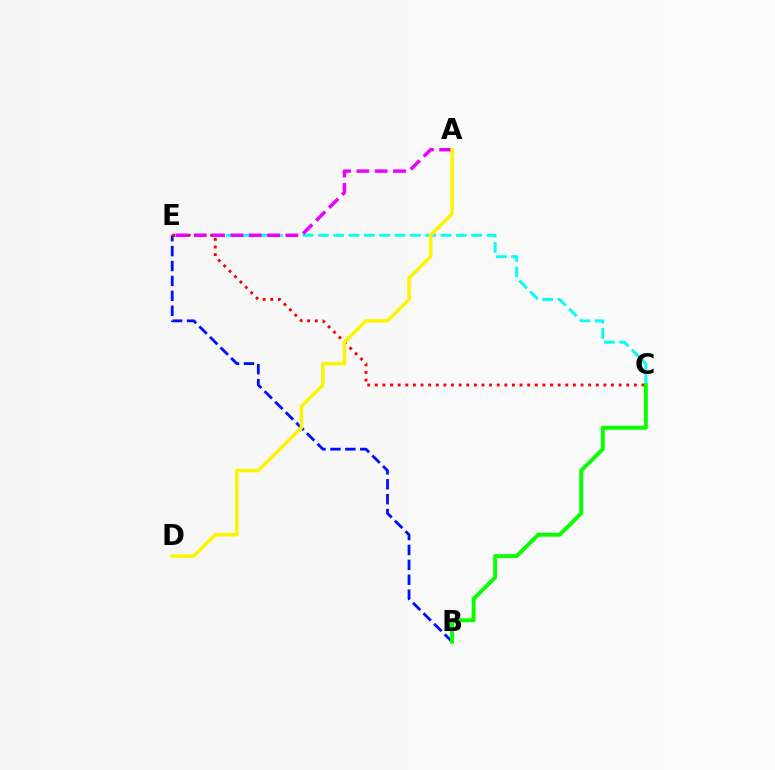{('C', 'E'): [{'color': '#00fff6', 'line_style': 'dashed', 'thickness': 2.08}, {'color': '#ff0000', 'line_style': 'dotted', 'thickness': 2.07}], ('B', 'E'): [{'color': '#0010ff', 'line_style': 'dashed', 'thickness': 2.03}], ('A', 'E'): [{'color': '#ee00ff', 'line_style': 'dashed', 'thickness': 2.49}], ('B', 'C'): [{'color': '#08ff00', 'line_style': 'solid', 'thickness': 2.83}], ('A', 'D'): [{'color': '#fcf500', 'line_style': 'solid', 'thickness': 2.52}]}